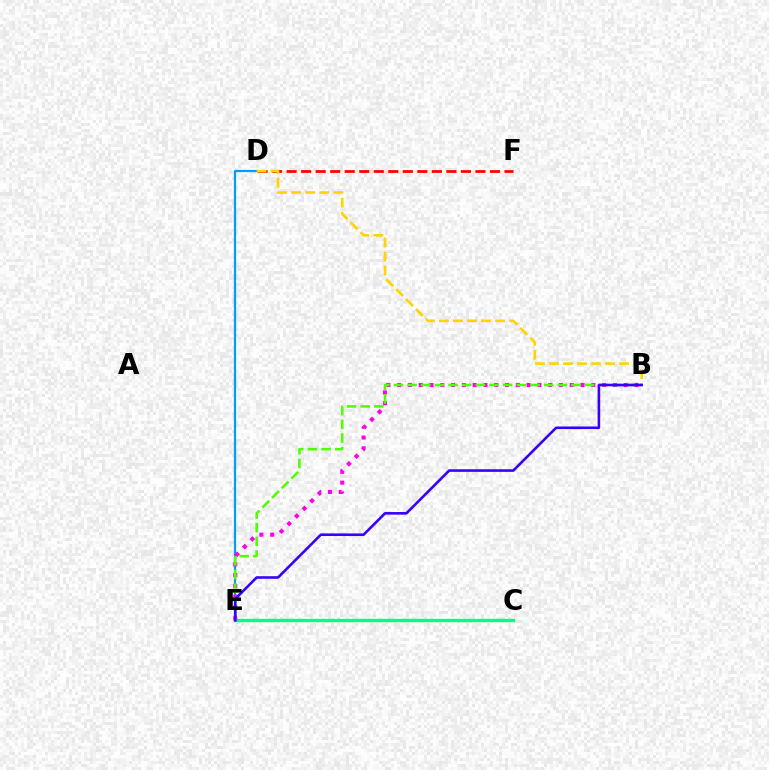{('D', 'E'): [{'color': '#009eff', 'line_style': 'solid', 'thickness': 1.61}], ('D', 'F'): [{'color': '#ff0000', 'line_style': 'dashed', 'thickness': 1.97}], ('C', 'E'): [{'color': '#00ff86', 'line_style': 'solid', 'thickness': 2.4}], ('B', 'D'): [{'color': '#ffd500', 'line_style': 'dashed', 'thickness': 1.91}], ('B', 'E'): [{'color': '#ff00ed', 'line_style': 'dotted', 'thickness': 2.93}, {'color': '#4fff00', 'line_style': 'dashed', 'thickness': 1.85}, {'color': '#3700ff', 'line_style': 'solid', 'thickness': 1.87}]}